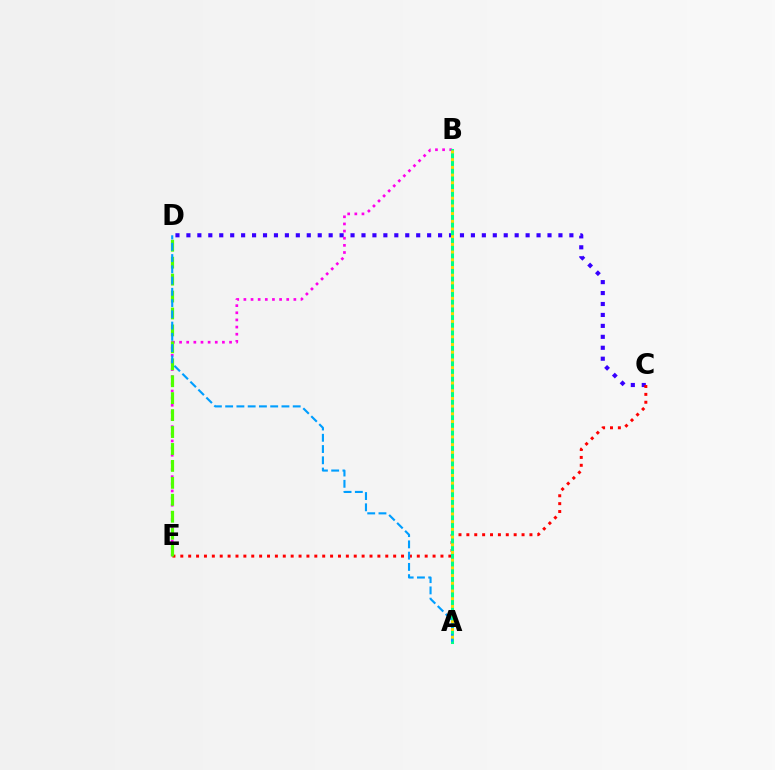{('C', 'D'): [{'color': '#3700ff', 'line_style': 'dotted', 'thickness': 2.97}], ('C', 'E'): [{'color': '#ff0000', 'line_style': 'dotted', 'thickness': 2.14}], ('B', 'E'): [{'color': '#ff00ed', 'line_style': 'dotted', 'thickness': 1.94}], ('D', 'E'): [{'color': '#4fff00', 'line_style': 'dashed', 'thickness': 2.3}], ('A', 'B'): [{'color': '#00ff86', 'line_style': 'solid', 'thickness': 2.19}, {'color': '#ffd500', 'line_style': 'dotted', 'thickness': 2.09}], ('A', 'D'): [{'color': '#009eff', 'line_style': 'dashed', 'thickness': 1.53}]}